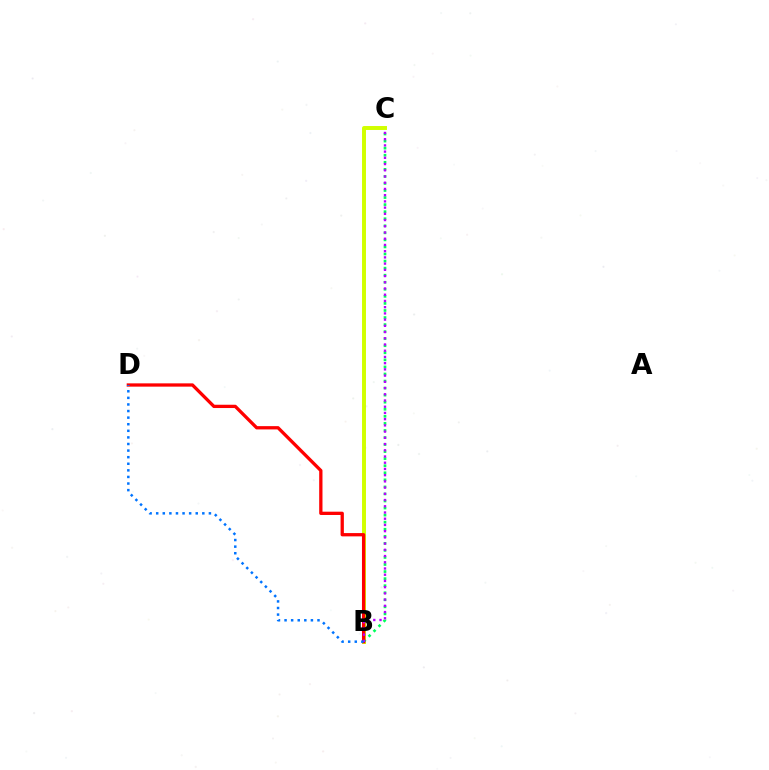{('B', 'C'): [{'color': '#d1ff00', 'line_style': 'solid', 'thickness': 2.85}, {'color': '#00ff5c', 'line_style': 'dotted', 'thickness': 1.92}, {'color': '#b900ff', 'line_style': 'dotted', 'thickness': 1.69}], ('B', 'D'): [{'color': '#ff0000', 'line_style': 'solid', 'thickness': 2.37}, {'color': '#0074ff', 'line_style': 'dotted', 'thickness': 1.79}]}